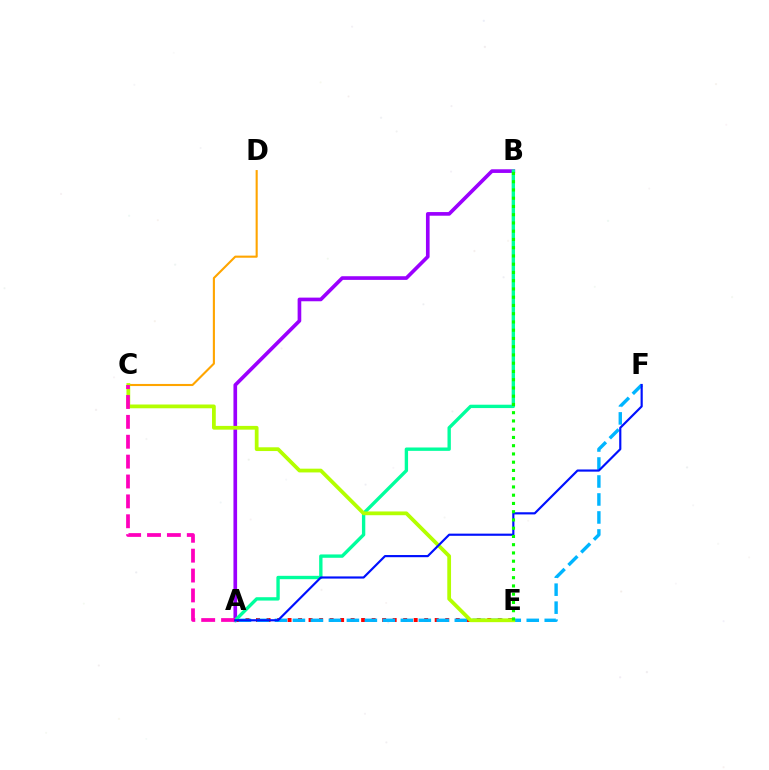{('C', 'D'): [{'color': '#ffa500', 'line_style': 'solid', 'thickness': 1.52}], ('A', 'E'): [{'color': '#ff0000', 'line_style': 'dotted', 'thickness': 2.86}], ('A', 'F'): [{'color': '#00b5ff', 'line_style': 'dashed', 'thickness': 2.44}, {'color': '#0010ff', 'line_style': 'solid', 'thickness': 1.56}], ('A', 'B'): [{'color': '#9b00ff', 'line_style': 'solid', 'thickness': 2.63}, {'color': '#00ff9d', 'line_style': 'solid', 'thickness': 2.42}], ('C', 'E'): [{'color': '#b3ff00', 'line_style': 'solid', 'thickness': 2.71}], ('A', 'C'): [{'color': '#ff00bd', 'line_style': 'dashed', 'thickness': 2.7}], ('B', 'E'): [{'color': '#08ff00', 'line_style': 'dotted', 'thickness': 2.24}]}